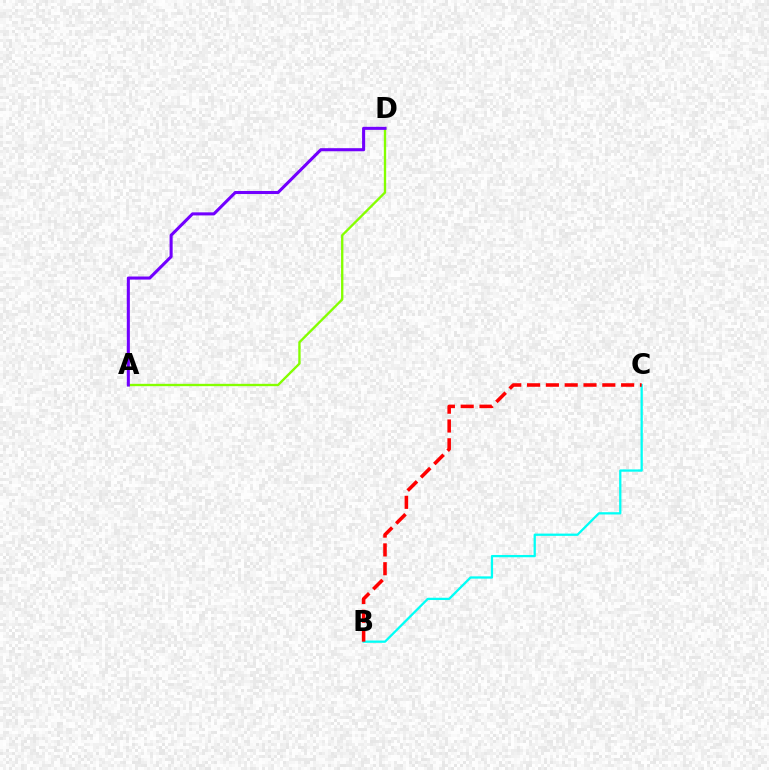{('B', 'C'): [{'color': '#00fff6', 'line_style': 'solid', 'thickness': 1.64}, {'color': '#ff0000', 'line_style': 'dashed', 'thickness': 2.56}], ('A', 'D'): [{'color': '#84ff00', 'line_style': 'solid', 'thickness': 1.69}, {'color': '#7200ff', 'line_style': 'solid', 'thickness': 2.21}]}